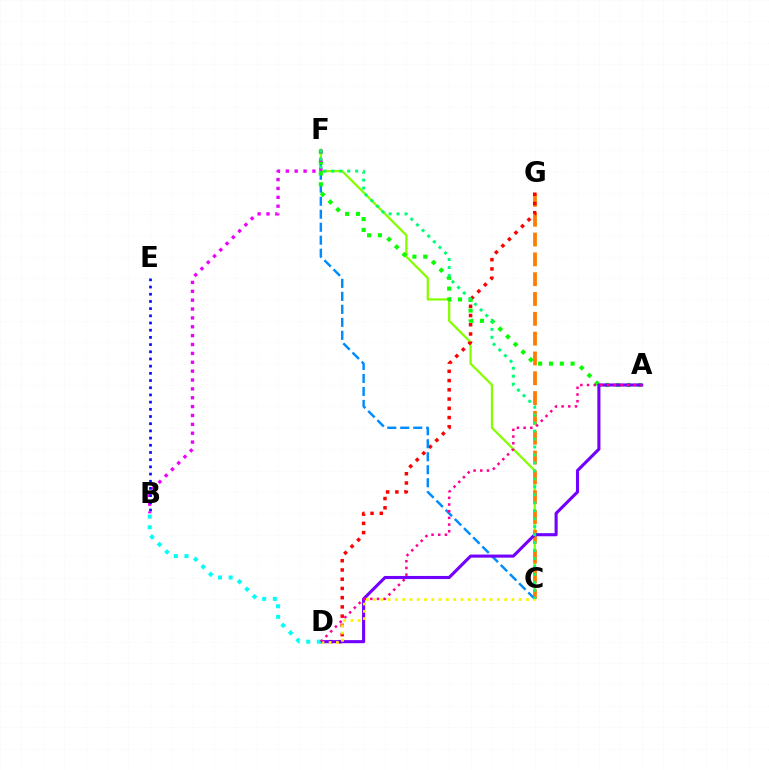{('C', 'F'): [{'color': '#84ff00', 'line_style': 'solid', 'thickness': 1.62}, {'color': '#008cff', 'line_style': 'dashed', 'thickness': 1.77}, {'color': '#00ff74', 'line_style': 'dotted', 'thickness': 2.16}], ('C', 'G'): [{'color': '#ff7c00', 'line_style': 'dashed', 'thickness': 2.69}], ('D', 'G'): [{'color': '#ff0000', 'line_style': 'dotted', 'thickness': 2.51}], ('A', 'F'): [{'color': '#08ff00', 'line_style': 'dotted', 'thickness': 2.94}], ('B', 'F'): [{'color': '#ee00ff', 'line_style': 'dotted', 'thickness': 2.41}], ('A', 'D'): [{'color': '#7200ff', 'line_style': 'solid', 'thickness': 2.23}, {'color': '#ff0094', 'line_style': 'dotted', 'thickness': 1.82}], ('C', 'D'): [{'color': '#fcf500', 'line_style': 'dotted', 'thickness': 1.98}], ('B', 'D'): [{'color': '#00fff6', 'line_style': 'dotted', 'thickness': 2.88}], ('B', 'E'): [{'color': '#0010ff', 'line_style': 'dotted', 'thickness': 1.95}]}